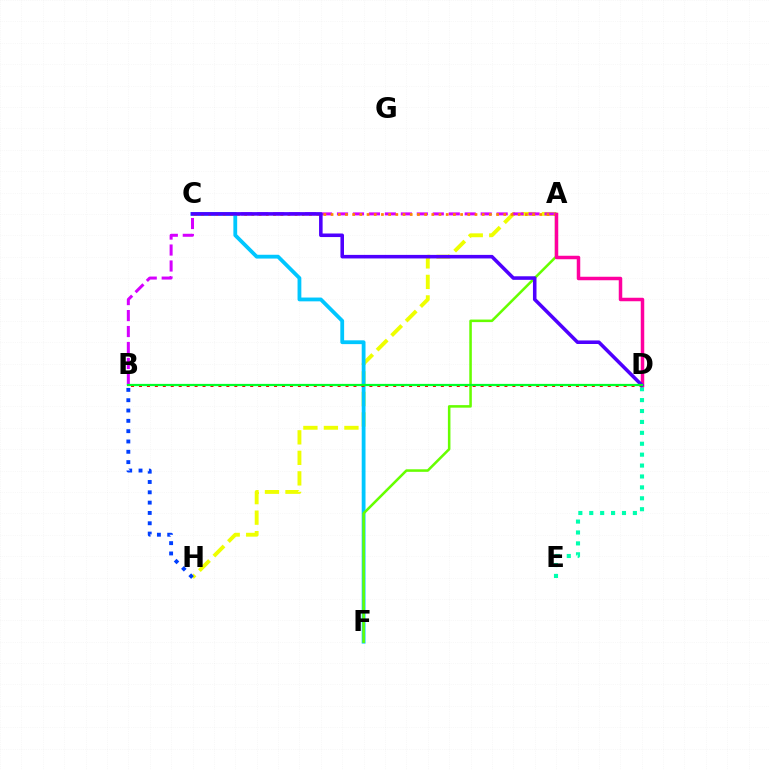{('A', 'H'): [{'color': '#eeff00', 'line_style': 'dashed', 'thickness': 2.79}], ('A', 'B'): [{'color': '#d600ff', 'line_style': 'dashed', 'thickness': 2.17}], ('C', 'F'): [{'color': '#00c7ff', 'line_style': 'solid', 'thickness': 2.73}], ('A', 'C'): [{'color': '#ff8800', 'line_style': 'dotted', 'thickness': 1.96}], ('D', 'E'): [{'color': '#00ffaf', 'line_style': 'dotted', 'thickness': 2.96}], ('A', 'F'): [{'color': '#66ff00', 'line_style': 'solid', 'thickness': 1.83}], ('A', 'D'): [{'color': '#ff00a0', 'line_style': 'solid', 'thickness': 2.51}], ('B', 'D'): [{'color': '#ff0000', 'line_style': 'dotted', 'thickness': 2.16}, {'color': '#00ff27', 'line_style': 'solid', 'thickness': 1.61}], ('C', 'D'): [{'color': '#4f00ff', 'line_style': 'solid', 'thickness': 2.56}], ('B', 'H'): [{'color': '#003fff', 'line_style': 'dotted', 'thickness': 2.8}]}